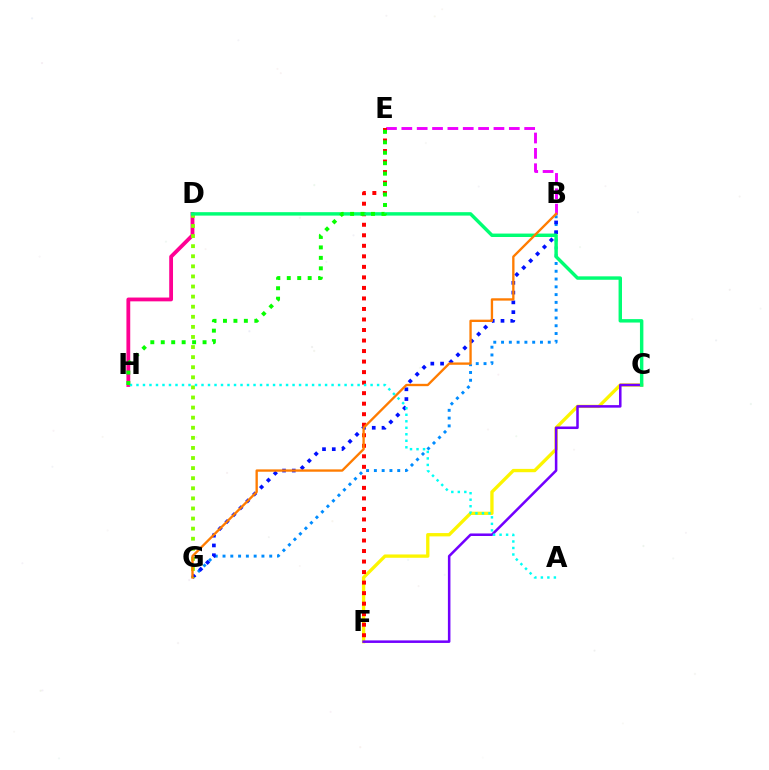{('B', 'G'): [{'color': '#008cff', 'line_style': 'dotted', 'thickness': 2.11}, {'color': '#0010ff', 'line_style': 'dotted', 'thickness': 2.65}, {'color': '#ff7c00', 'line_style': 'solid', 'thickness': 1.69}], ('C', 'F'): [{'color': '#fcf500', 'line_style': 'solid', 'thickness': 2.39}, {'color': '#7200ff', 'line_style': 'solid', 'thickness': 1.82}], ('D', 'H'): [{'color': '#ff0094', 'line_style': 'solid', 'thickness': 2.74}], ('D', 'G'): [{'color': '#84ff00', 'line_style': 'dotted', 'thickness': 2.74}], ('B', 'E'): [{'color': '#ee00ff', 'line_style': 'dashed', 'thickness': 2.09}], ('E', 'F'): [{'color': '#ff0000', 'line_style': 'dotted', 'thickness': 2.86}], ('C', 'D'): [{'color': '#00ff74', 'line_style': 'solid', 'thickness': 2.47}], ('A', 'H'): [{'color': '#00fff6', 'line_style': 'dotted', 'thickness': 1.77}], ('E', 'H'): [{'color': '#08ff00', 'line_style': 'dotted', 'thickness': 2.84}]}